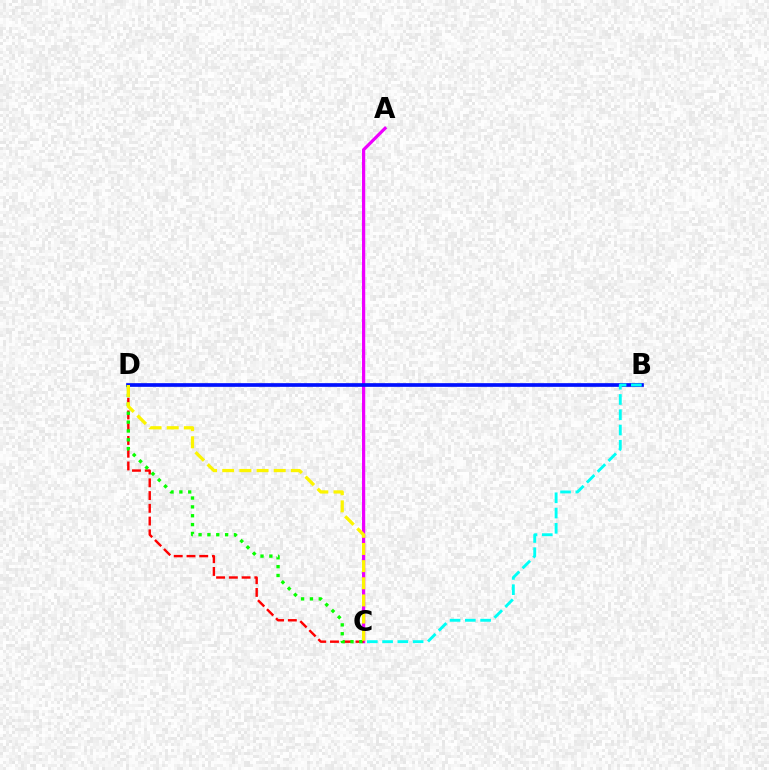{('A', 'C'): [{'color': '#ee00ff', 'line_style': 'solid', 'thickness': 2.31}], ('B', 'D'): [{'color': '#0010ff', 'line_style': 'solid', 'thickness': 2.65}], ('C', 'D'): [{'color': '#ff0000', 'line_style': 'dashed', 'thickness': 1.73}, {'color': '#08ff00', 'line_style': 'dotted', 'thickness': 2.4}, {'color': '#fcf500', 'line_style': 'dashed', 'thickness': 2.33}], ('B', 'C'): [{'color': '#00fff6', 'line_style': 'dashed', 'thickness': 2.07}]}